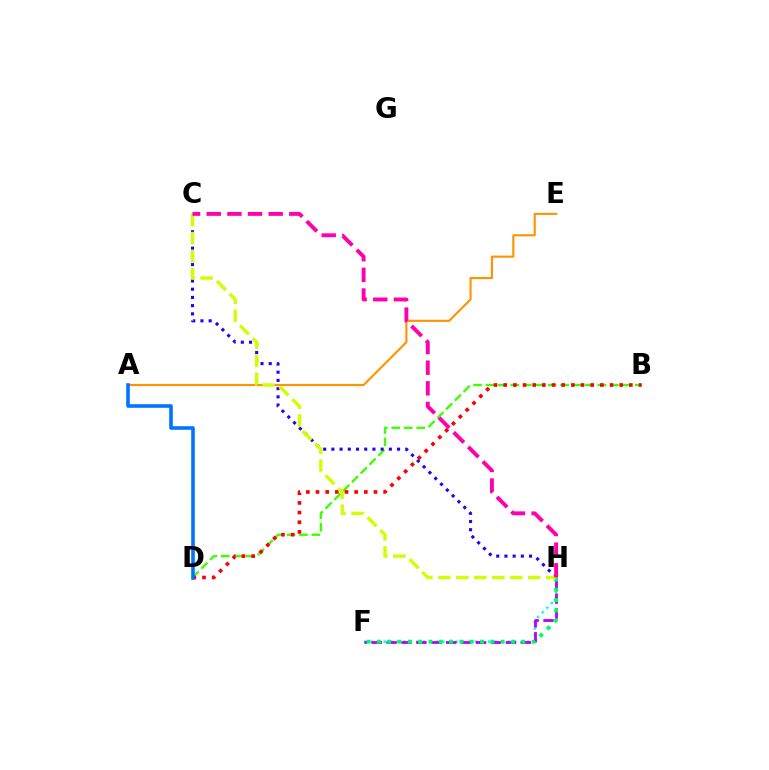{('F', 'H'): [{'color': '#00fff6', 'line_style': 'dotted', 'thickness': 1.77}, {'color': '#b900ff', 'line_style': 'dashed', 'thickness': 2.03}, {'color': '#00ff5c', 'line_style': 'dotted', 'thickness': 2.8}], ('B', 'D'): [{'color': '#3dff00', 'line_style': 'dashed', 'thickness': 1.69}, {'color': '#ff0000', 'line_style': 'dotted', 'thickness': 2.63}], ('A', 'E'): [{'color': '#ff9400', 'line_style': 'solid', 'thickness': 1.54}], ('C', 'H'): [{'color': '#2500ff', 'line_style': 'dotted', 'thickness': 2.23}, {'color': '#d1ff00', 'line_style': 'dashed', 'thickness': 2.44}, {'color': '#ff00ac', 'line_style': 'dashed', 'thickness': 2.8}], ('A', 'D'): [{'color': '#0074ff', 'line_style': 'solid', 'thickness': 2.58}]}